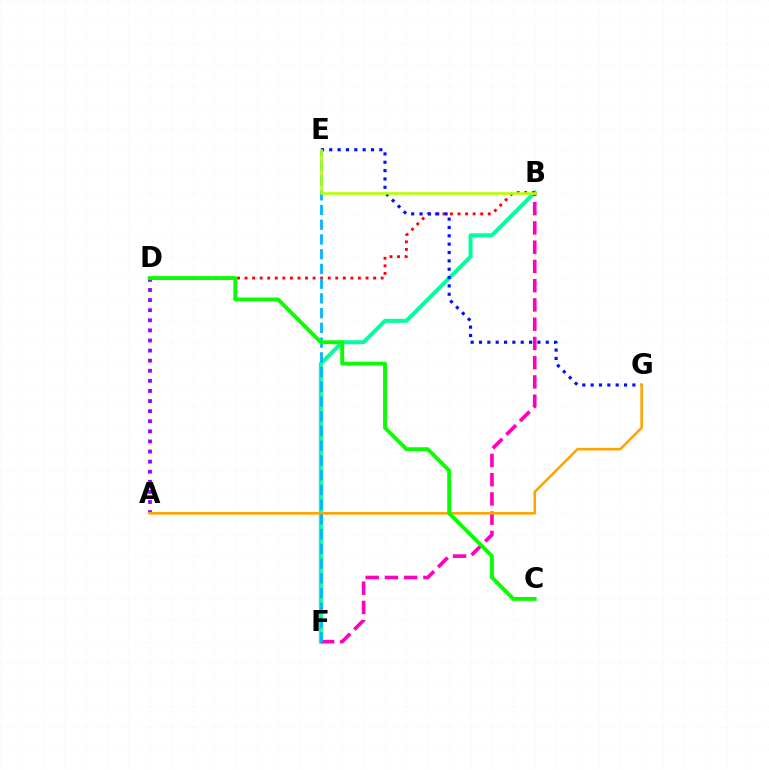{('B', 'F'): [{'color': '#00ff9d', 'line_style': 'solid', 'thickness': 2.86}, {'color': '#ff00bd', 'line_style': 'dashed', 'thickness': 2.62}], ('A', 'D'): [{'color': '#9b00ff', 'line_style': 'dotted', 'thickness': 2.74}], ('B', 'D'): [{'color': '#ff0000', 'line_style': 'dotted', 'thickness': 2.05}], ('E', 'G'): [{'color': '#0010ff', 'line_style': 'dotted', 'thickness': 2.27}], ('A', 'G'): [{'color': '#ffa500', 'line_style': 'solid', 'thickness': 1.87}], ('E', 'F'): [{'color': '#00b5ff', 'line_style': 'dashed', 'thickness': 2.0}], ('C', 'D'): [{'color': '#08ff00', 'line_style': 'solid', 'thickness': 2.77}], ('B', 'E'): [{'color': '#b3ff00', 'line_style': 'solid', 'thickness': 1.86}]}